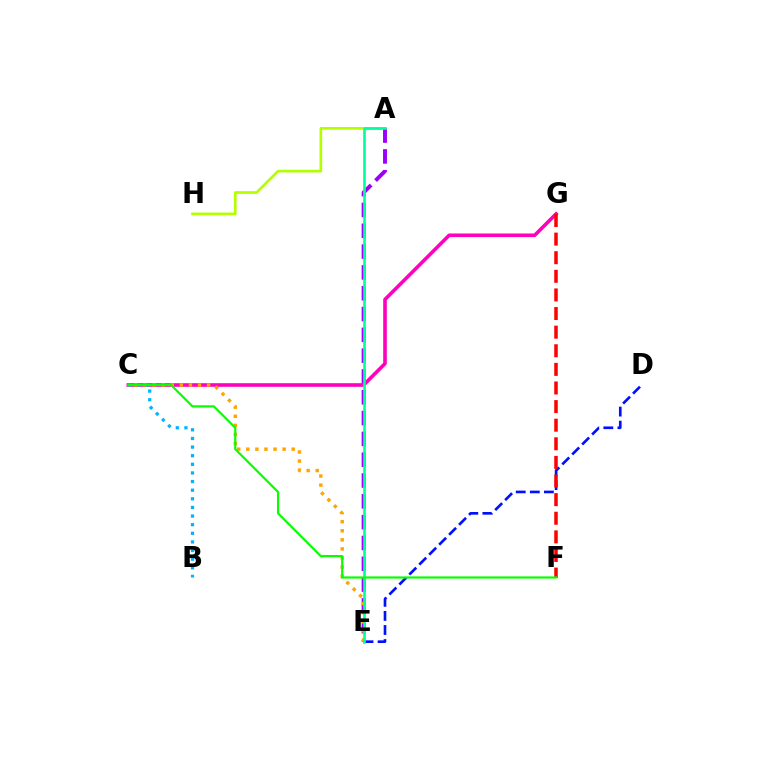{('D', 'E'): [{'color': '#0010ff', 'line_style': 'dashed', 'thickness': 1.91}], ('A', 'H'): [{'color': '#b3ff00', 'line_style': 'solid', 'thickness': 1.93}], ('C', 'G'): [{'color': '#ff00bd', 'line_style': 'solid', 'thickness': 2.59}], ('A', 'E'): [{'color': '#9b00ff', 'line_style': 'dashed', 'thickness': 2.83}, {'color': '#00ff9d', 'line_style': 'solid', 'thickness': 1.92}], ('C', 'E'): [{'color': '#ffa500', 'line_style': 'dotted', 'thickness': 2.47}], ('B', 'C'): [{'color': '#00b5ff', 'line_style': 'dotted', 'thickness': 2.34}], ('F', 'G'): [{'color': '#ff0000', 'line_style': 'dashed', 'thickness': 2.53}], ('C', 'F'): [{'color': '#08ff00', 'line_style': 'solid', 'thickness': 1.59}]}